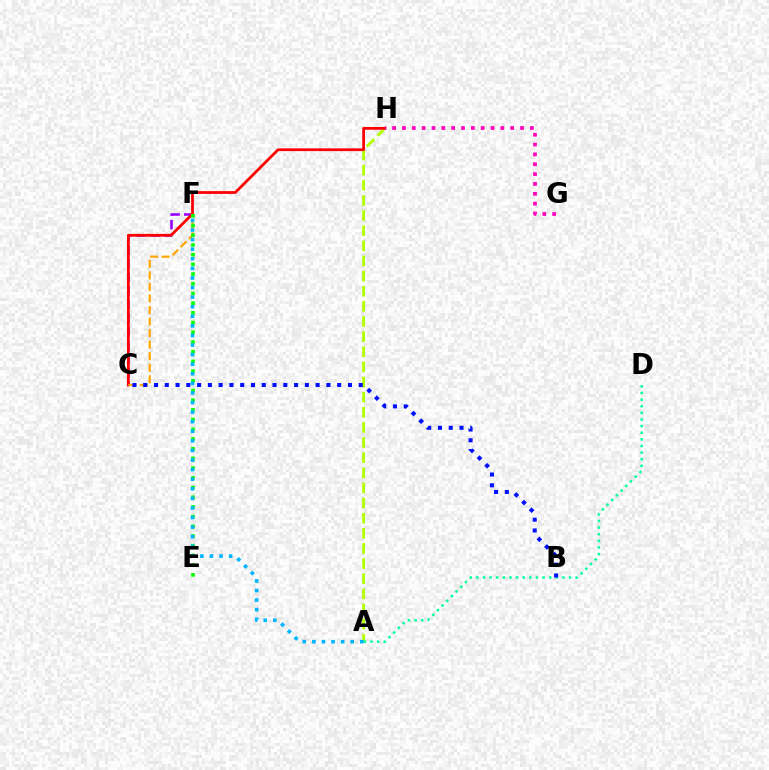{('C', 'F'): [{'color': '#9b00ff', 'line_style': 'dashed', 'thickness': 1.86}, {'color': '#ffa500', 'line_style': 'dashed', 'thickness': 1.57}], ('A', 'H'): [{'color': '#b3ff00', 'line_style': 'dashed', 'thickness': 2.06}], ('C', 'H'): [{'color': '#ff0000', 'line_style': 'solid', 'thickness': 1.99}], ('G', 'H'): [{'color': '#ff00bd', 'line_style': 'dotted', 'thickness': 2.67}], ('A', 'D'): [{'color': '#00ff9d', 'line_style': 'dotted', 'thickness': 1.8}], ('B', 'C'): [{'color': '#0010ff', 'line_style': 'dotted', 'thickness': 2.93}], ('E', 'F'): [{'color': '#08ff00', 'line_style': 'dotted', 'thickness': 2.64}], ('A', 'F'): [{'color': '#00b5ff', 'line_style': 'dotted', 'thickness': 2.6}]}